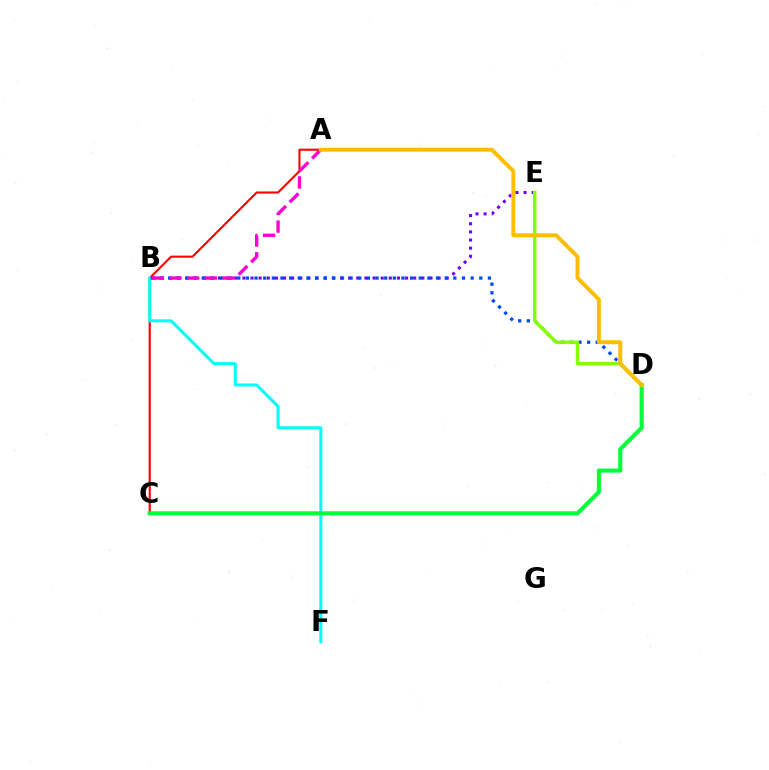{('A', 'C'): [{'color': '#ff0000', 'line_style': 'solid', 'thickness': 1.51}], ('B', 'F'): [{'color': '#00fff6', 'line_style': 'solid', 'thickness': 2.16}], ('C', 'D'): [{'color': '#00ff39', 'line_style': 'solid', 'thickness': 2.95}], ('B', 'E'): [{'color': '#7200ff', 'line_style': 'dotted', 'thickness': 2.21}], ('B', 'D'): [{'color': '#004bff', 'line_style': 'dotted', 'thickness': 2.35}], ('A', 'B'): [{'color': '#ff00cf', 'line_style': 'dashed', 'thickness': 2.4}], ('D', 'E'): [{'color': '#84ff00', 'line_style': 'solid', 'thickness': 2.47}], ('A', 'D'): [{'color': '#ffbd00', 'line_style': 'solid', 'thickness': 2.83}]}